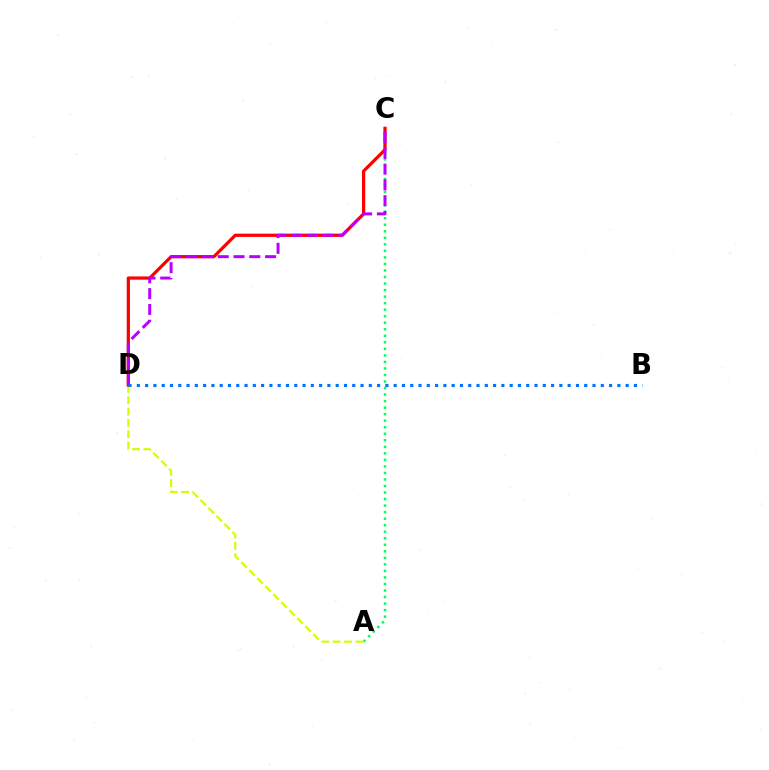{('A', 'C'): [{'color': '#00ff5c', 'line_style': 'dotted', 'thickness': 1.77}], ('A', 'D'): [{'color': '#d1ff00', 'line_style': 'dashed', 'thickness': 1.54}], ('C', 'D'): [{'color': '#ff0000', 'line_style': 'solid', 'thickness': 2.32}, {'color': '#b900ff', 'line_style': 'dashed', 'thickness': 2.14}], ('B', 'D'): [{'color': '#0074ff', 'line_style': 'dotted', 'thickness': 2.25}]}